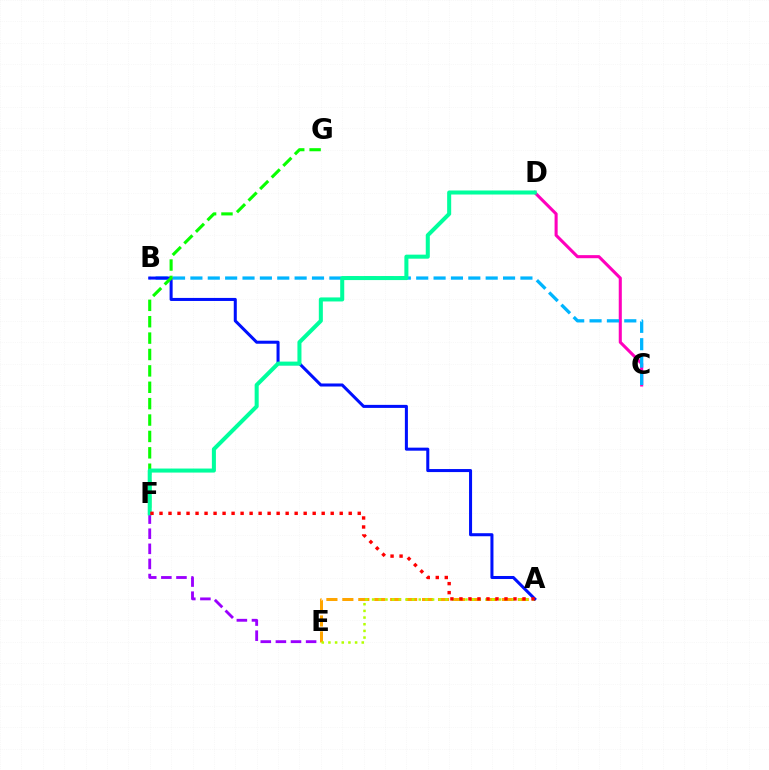{('A', 'E'): [{'color': '#ffa500', 'line_style': 'dashed', 'thickness': 2.17}, {'color': '#b3ff00', 'line_style': 'dotted', 'thickness': 1.81}], ('C', 'D'): [{'color': '#ff00bd', 'line_style': 'solid', 'thickness': 2.22}], ('B', 'C'): [{'color': '#00b5ff', 'line_style': 'dashed', 'thickness': 2.36}], ('A', 'B'): [{'color': '#0010ff', 'line_style': 'solid', 'thickness': 2.19}], ('E', 'F'): [{'color': '#9b00ff', 'line_style': 'dashed', 'thickness': 2.05}], ('F', 'G'): [{'color': '#08ff00', 'line_style': 'dashed', 'thickness': 2.23}], ('D', 'F'): [{'color': '#00ff9d', 'line_style': 'solid', 'thickness': 2.91}], ('A', 'F'): [{'color': '#ff0000', 'line_style': 'dotted', 'thickness': 2.45}]}